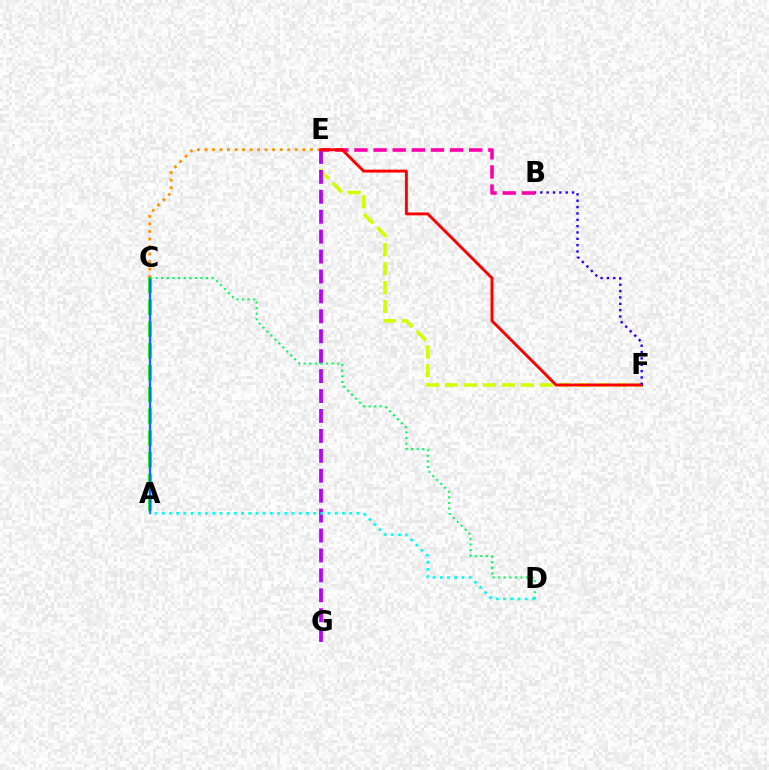{('E', 'F'): [{'color': '#d1ff00', 'line_style': 'dashed', 'thickness': 2.57}, {'color': '#ff0000', 'line_style': 'solid', 'thickness': 2.08}], ('C', 'E'): [{'color': '#ff9400', 'line_style': 'dotted', 'thickness': 2.04}], ('A', 'C'): [{'color': '#3dff00', 'line_style': 'dashed', 'thickness': 2.96}, {'color': '#0074ff', 'line_style': 'solid', 'thickness': 1.7}], ('E', 'G'): [{'color': '#b900ff', 'line_style': 'dashed', 'thickness': 2.71}], ('B', 'E'): [{'color': '#ff00ac', 'line_style': 'dashed', 'thickness': 2.6}], ('A', 'D'): [{'color': '#00fff6', 'line_style': 'dotted', 'thickness': 1.96}], ('C', 'D'): [{'color': '#00ff5c', 'line_style': 'dotted', 'thickness': 1.52}], ('B', 'F'): [{'color': '#2500ff', 'line_style': 'dotted', 'thickness': 1.72}]}